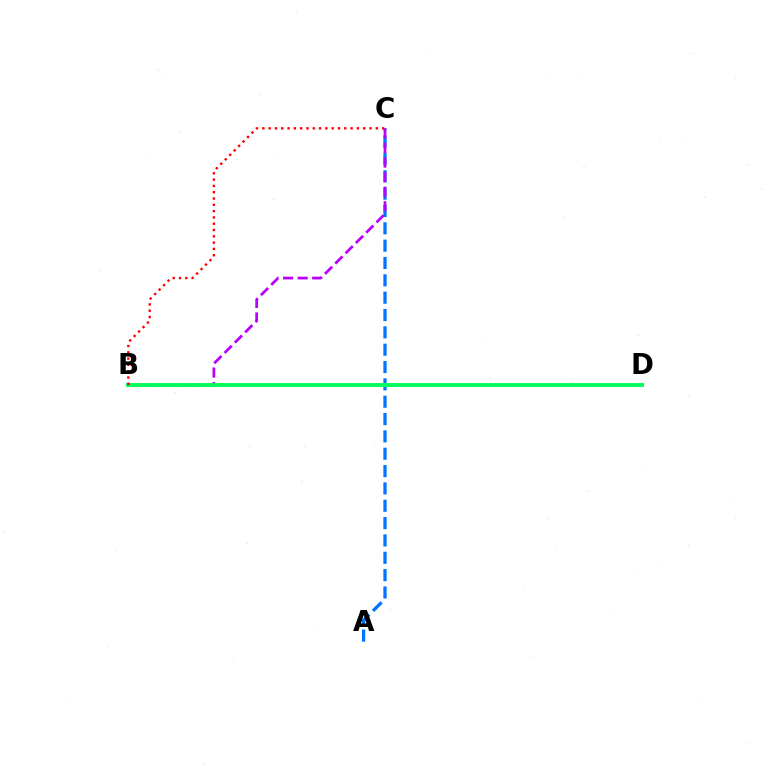{('A', 'C'): [{'color': '#0074ff', 'line_style': 'dashed', 'thickness': 2.36}], ('B', 'D'): [{'color': '#d1ff00', 'line_style': 'dotted', 'thickness': 2.0}, {'color': '#00ff5c', 'line_style': 'solid', 'thickness': 2.81}], ('B', 'C'): [{'color': '#b900ff', 'line_style': 'dashed', 'thickness': 1.98}, {'color': '#ff0000', 'line_style': 'dotted', 'thickness': 1.71}]}